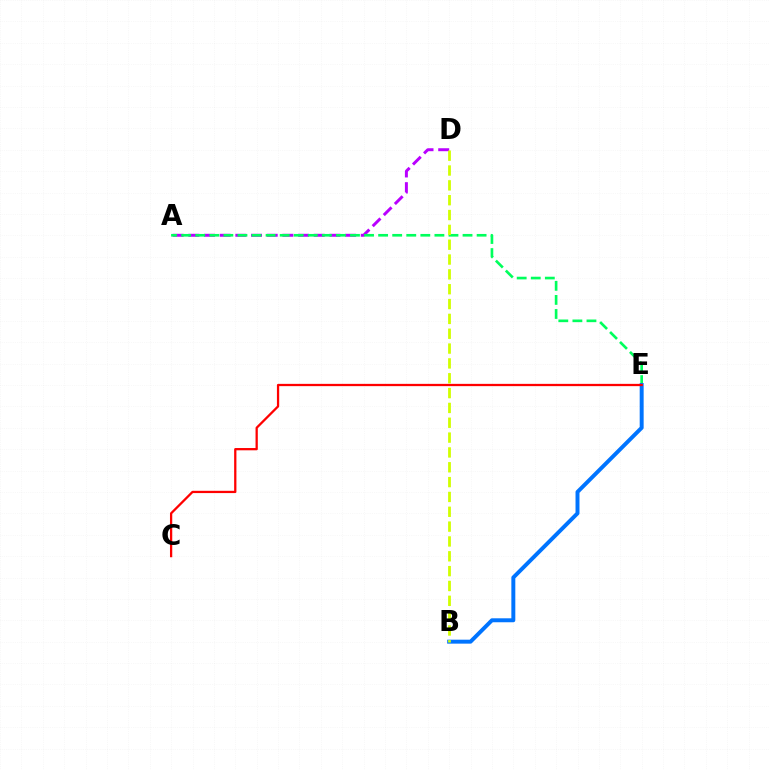{('A', 'D'): [{'color': '#b900ff', 'line_style': 'dashed', 'thickness': 2.13}], ('A', 'E'): [{'color': '#00ff5c', 'line_style': 'dashed', 'thickness': 1.91}], ('B', 'E'): [{'color': '#0074ff', 'line_style': 'solid', 'thickness': 2.85}], ('C', 'E'): [{'color': '#ff0000', 'line_style': 'solid', 'thickness': 1.64}], ('B', 'D'): [{'color': '#d1ff00', 'line_style': 'dashed', 'thickness': 2.02}]}